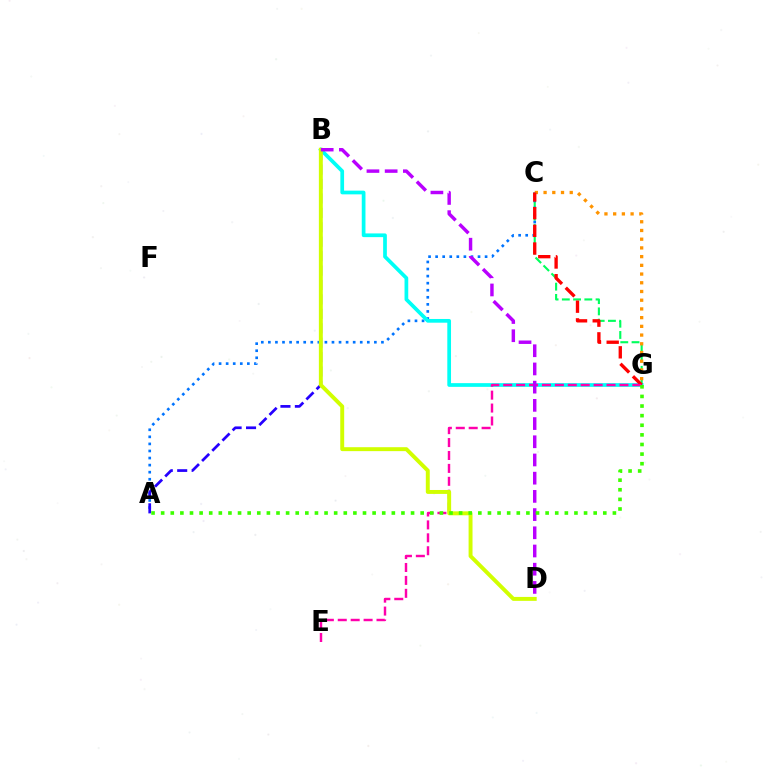{('C', 'G'): [{'color': '#00ff5c', 'line_style': 'dashed', 'thickness': 1.53}, {'color': '#ff9400', 'line_style': 'dotted', 'thickness': 2.37}, {'color': '#ff0000', 'line_style': 'dashed', 'thickness': 2.4}], ('A', 'C'): [{'color': '#0074ff', 'line_style': 'dotted', 'thickness': 1.92}], ('B', 'G'): [{'color': '#00fff6', 'line_style': 'solid', 'thickness': 2.67}], ('A', 'B'): [{'color': '#2500ff', 'line_style': 'dashed', 'thickness': 1.96}], ('E', 'G'): [{'color': '#ff00ac', 'line_style': 'dashed', 'thickness': 1.75}], ('B', 'D'): [{'color': '#d1ff00', 'line_style': 'solid', 'thickness': 2.83}, {'color': '#b900ff', 'line_style': 'dashed', 'thickness': 2.47}], ('A', 'G'): [{'color': '#3dff00', 'line_style': 'dotted', 'thickness': 2.61}]}